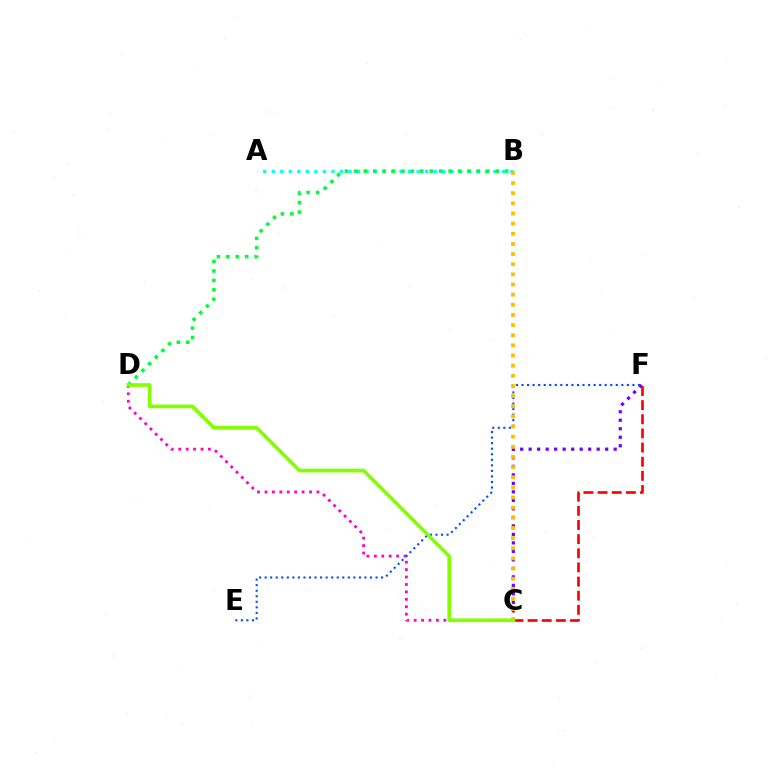{('A', 'B'): [{'color': '#00fff6', 'line_style': 'dotted', 'thickness': 2.32}], ('C', 'F'): [{'color': '#7200ff', 'line_style': 'dotted', 'thickness': 2.31}, {'color': '#ff0000', 'line_style': 'dashed', 'thickness': 1.92}], ('C', 'D'): [{'color': '#ff00cf', 'line_style': 'dotted', 'thickness': 2.02}, {'color': '#84ff00', 'line_style': 'solid', 'thickness': 2.64}], ('E', 'F'): [{'color': '#004bff', 'line_style': 'dotted', 'thickness': 1.51}], ('B', 'C'): [{'color': '#ffbd00', 'line_style': 'dotted', 'thickness': 2.76}], ('B', 'D'): [{'color': '#00ff39', 'line_style': 'dotted', 'thickness': 2.56}]}